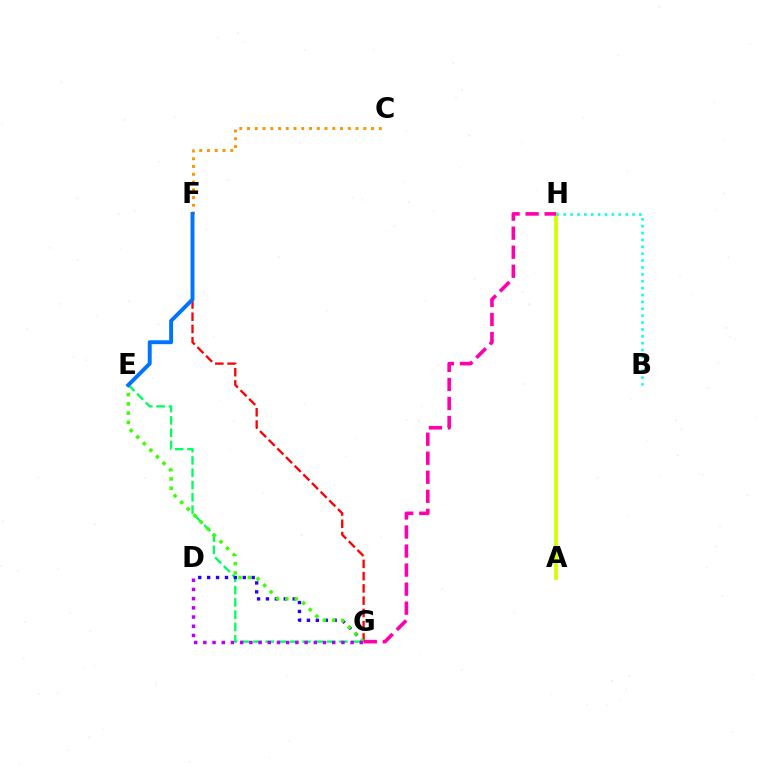{('C', 'F'): [{'color': '#ff9400', 'line_style': 'dotted', 'thickness': 2.11}], ('F', 'G'): [{'color': '#ff0000', 'line_style': 'dashed', 'thickness': 1.66}], ('A', 'H'): [{'color': '#d1ff00', 'line_style': 'solid', 'thickness': 2.71}], ('E', 'G'): [{'color': '#00ff5c', 'line_style': 'dashed', 'thickness': 1.67}, {'color': '#3dff00', 'line_style': 'dotted', 'thickness': 2.52}], ('D', 'G'): [{'color': '#2500ff', 'line_style': 'dotted', 'thickness': 2.42}, {'color': '#b900ff', 'line_style': 'dotted', 'thickness': 2.5}], ('B', 'H'): [{'color': '#00fff6', 'line_style': 'dotted', 'thickness': 1.87}], ('G', 'H'): [{'color': '#ff00ac', 'line_style': 'dashed', 'thickness': 2.59}], ('E', 'F'): [{'color': '#0074ff', 'line_style': 'solid', 'thickness': 2.82}]}